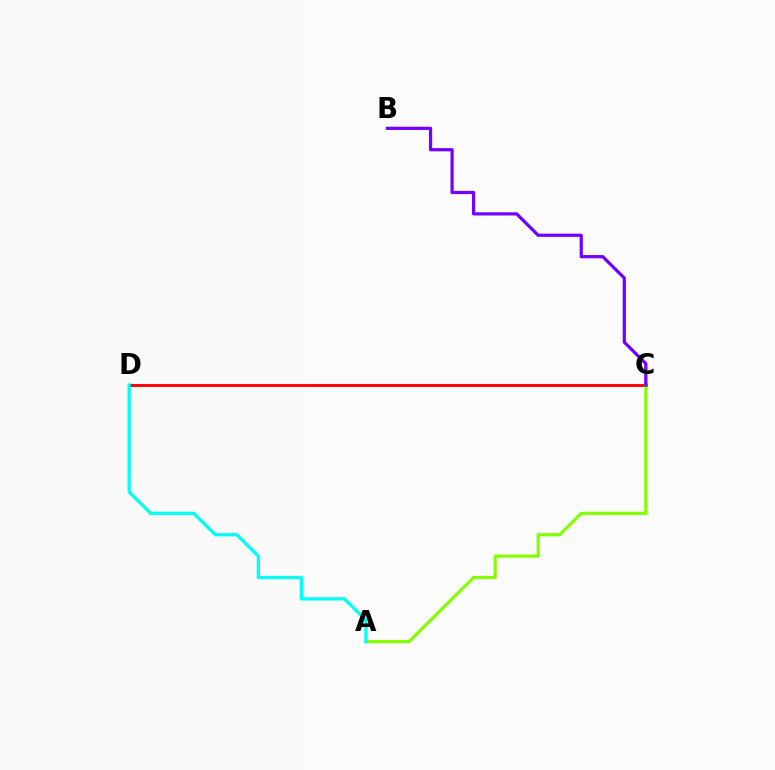{('C', 'D'): [{'color': '#ff0000', 'line_style': 'solid', 'thickness': 2.07}], ('A', 'C'): [{'color': '#84ff00', 'line_style': 'solid', 'thickness': 2.3}], ('A', 'D'): [{'color': '#00fff6', 'line_style': 'solid', 'thickness': 2.36}], ('B', 'C'): [{'color': '#7200ff', 'line_style': 'solid', 'thickness': 2.32}]}